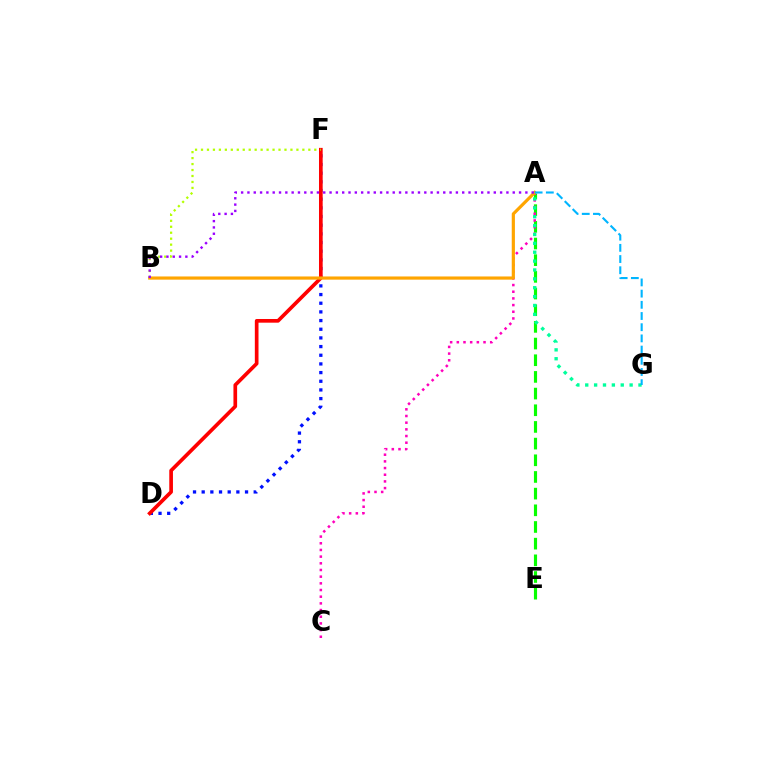{('A', 'E'): [{'color': '#08ff00', 'line_style': 'dashed', 'thickness': 2.27}], ('A', 'C'): [{'color': '#ff00bd', 'line_style': 'dotted', 'thickness': 1.81}], ('D', 'F'): [{'color': '#0010ff', 'line_style': 'dotted', 'thickness': 2.36}, {'color': '#ff0000', 'line_style': 'solid', 'thickness': 2.65}], ('A', 'B'): [{'color': '#ffa500', 'line_style': 'solid', 'thickness': 2.29}, {'color': '#9b00ff', 'line_style': 'dotted', 'thickness': 1.72}], ('B', 'F'): [{'color': '#b3ff00', 'line_style': 'dotted', 'thickness': 1.62}], ('A', 'G'): [{'color': '#00ff9d', 'line_style': 'dotted', 'thickness': 2.41}, {'color': '#00b5ff', 'line_style': 'dashed', 'thickness': 1.52}]}